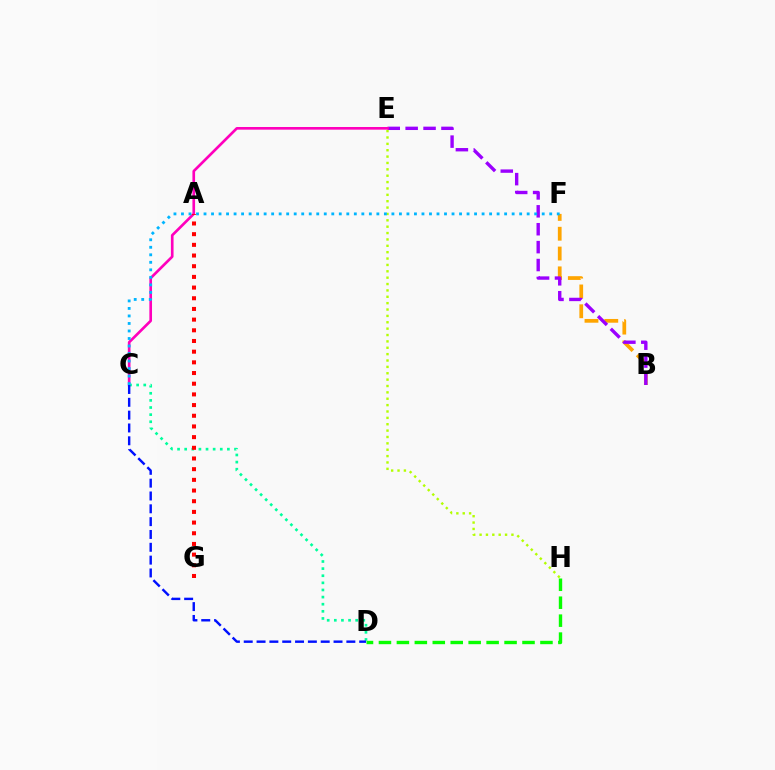{('B', 'F'): [{'color': '#ffa500', 'line_style': 'dashed', 'thickness': 2.69}], ('B', 'E'): [{'color': '#9b00ff', 'line_style': 'dashed', 'thickness': 2.43}], ('C', 'E'): [{'color': '#ff00bd', 'line_style': 'solid', 'thickness': 1.92}], ('E', 'H'): [{'color': '#b3ff00', 'line_style': 'dotted', 'thickness': 1.73}], ('C', 'D'): [{'color': '#00ff9d', 'line_style': 'dotted', 'thickness': 1.93}, {'color': '#0010ff', 'line_style': 'dashed', 'thickness': 1.74}], ('A', 'G'): [{'color': '#ff0000', 'line_style': 'dotted', 'thickness': 2.9}], ('D', 'H'): [{'color': '#08ff00', 'line_style': 'dashed', 'thickness': 2.44}], ('C', 'F'): [{'color': '#00b5ff', 'line_style': 'dotted', 'thickness': 2.04}]}